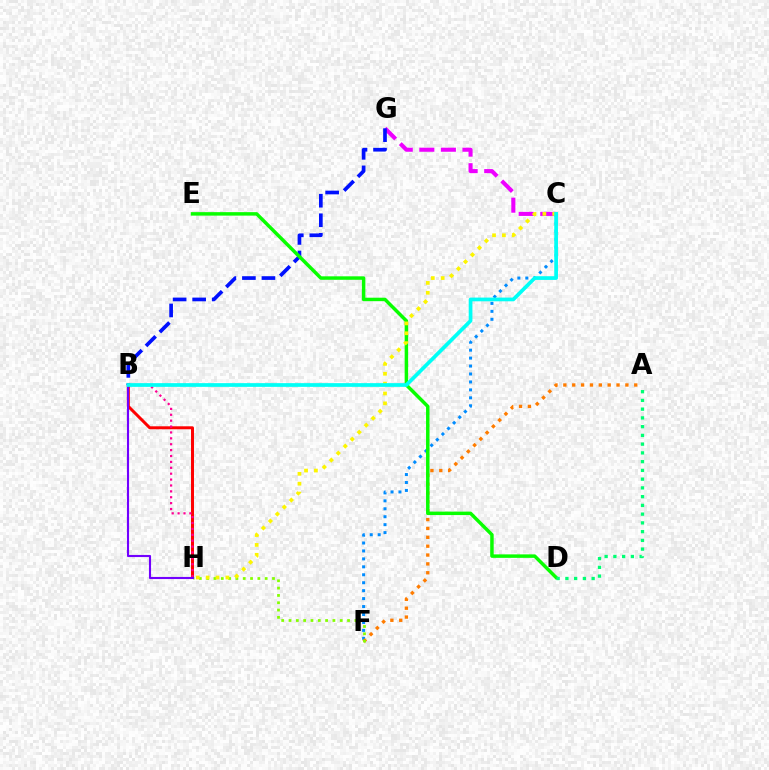{('C', 'F'): [{'color': '#008cff', 'line_style': 'dotted', 'thickness': 2.16}], ('C', 'G'): [{'color': '#ee00ff', 'line_style': 'dashed', 'thickness': 2.93}], ('B', 'H'): [{'color': '#ff0000', 'line_style': 'solid', 'thickness': 2.14}, {'color': '#ff0094', 'line_style': 'dotted', 'thickness': 1.6}, {'color': '#7200ff', 'line_style': 'solid', 'thickness': 1.52}], ('A', 'F'): [{'color': '#ff7c00', 'line_style': 'dotted', 'thickness': 2.41}], ('B', 'G'): [{'color': '#0010ff', 'line_style': 'dashed', 'thickness': 2.65}], ('D', 'E'): [{'color': '#08ff00', 'line_style': 'solid', 'thickness': 2.5}], ('F', 'H'): [{'color': '#84ff00', 'line_style': 'dotted', 'thickness': 1.99}], ('A', 'D'): [{'color': '#00ff74', 'line_style': 'dotted', 'thickness': 2.38}], ('C', 'H'): [{'color': '#fcf500', 'line_style': 'dotted', 'thickness': 2.68}], ('B', 'C'): [{'color': '#00fff6', 'line_style': 'solid', 'thickness': 2.67}]}